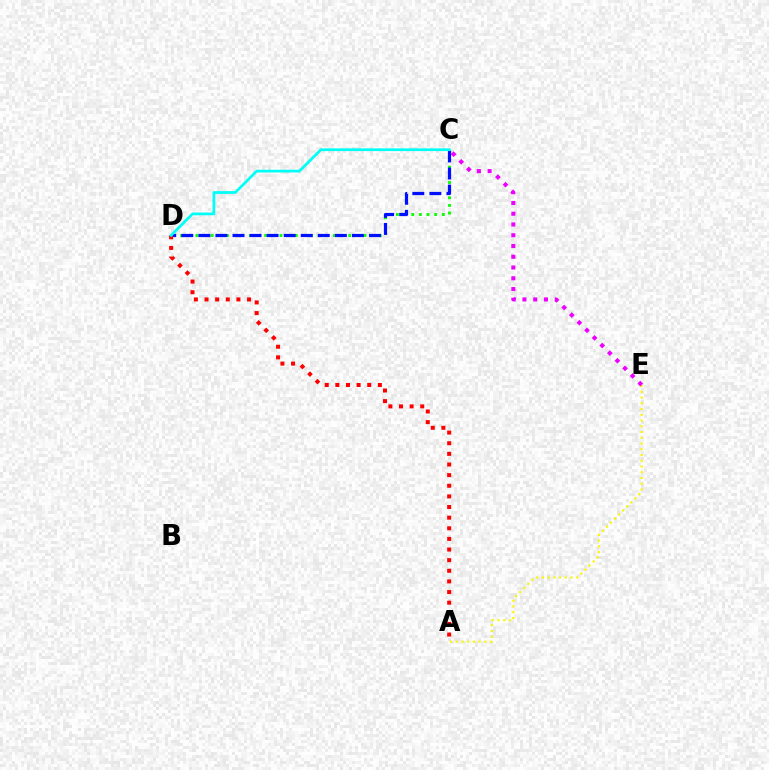{('A', 'E'): [{'color': '#fcf500', 'line_style': 'dotted', 'thickness': 1.56}], ('C', 'D'): [{'color': '#08ff00', 'line_style': 'dotted', 'thickness': 2.08}, {'color': '#0010ff', 'line_style': 'dashed', 'thickness': 2.32}, {'color': '#00fff6', 'line_style': 'solid', 'thickness': 1.98}], ('C', 'E'): [{'color': '#ee00ff', 'line_style': 'dotted', 'thickness': 2.92}], ('A', 'D'): [{'color': '#ff0000', 'line_style': 'dotted', 'thickness': 2.89}]}